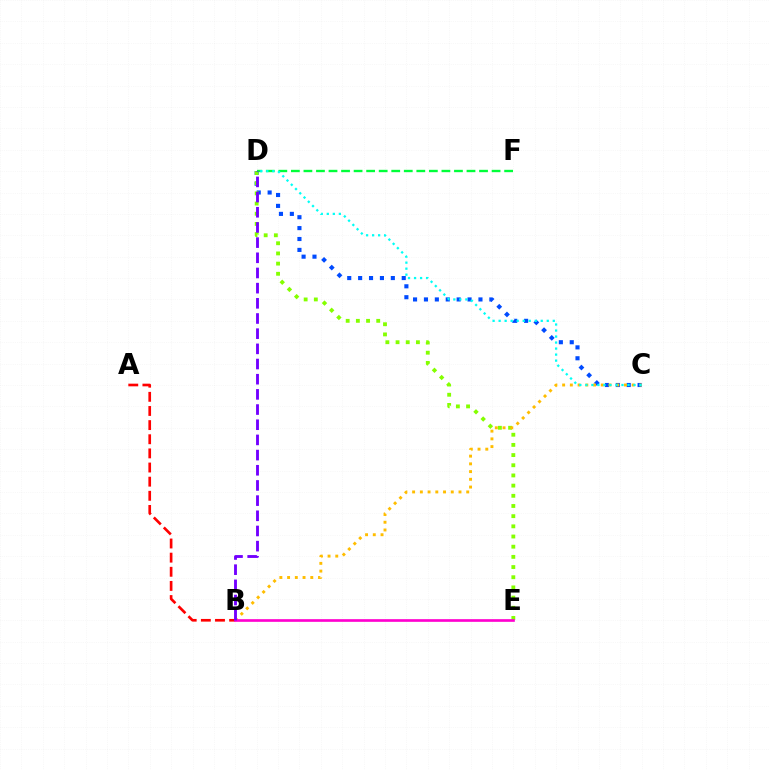{('C', 'D'): [{'color': '#004bff', 'line_style': 'dotted', 'thickness': 2.96}, {'color': '#00fff6', 'line_style': 'dotted', 'thickness': 1.63}], ('D', 'E'): [{'color': '#84ff00', 'line_style': 'dotted', 'thickness': 2.77}], ('B', 'C'): [{'color': '#ffbd00', 'line_style': 'dotted', 'thickness': 2.1}], ('D', 'F'): [{'color': '#00ff39', 'line_style': 'dashed', 'thickness': 1.7}], ('A', 'B'): [{'color': '#ff0000', 'line_style': 'dashed', 'thickness': 1.92}], ('B', 'E'): [{'color': '#ff00cf', 'line_style': 'solid', 'thickness': 1.92}], ('B', 'D'): [{'color': '#7200ff', 'line_style': 'dashed', 'thickness': 2.06}]}